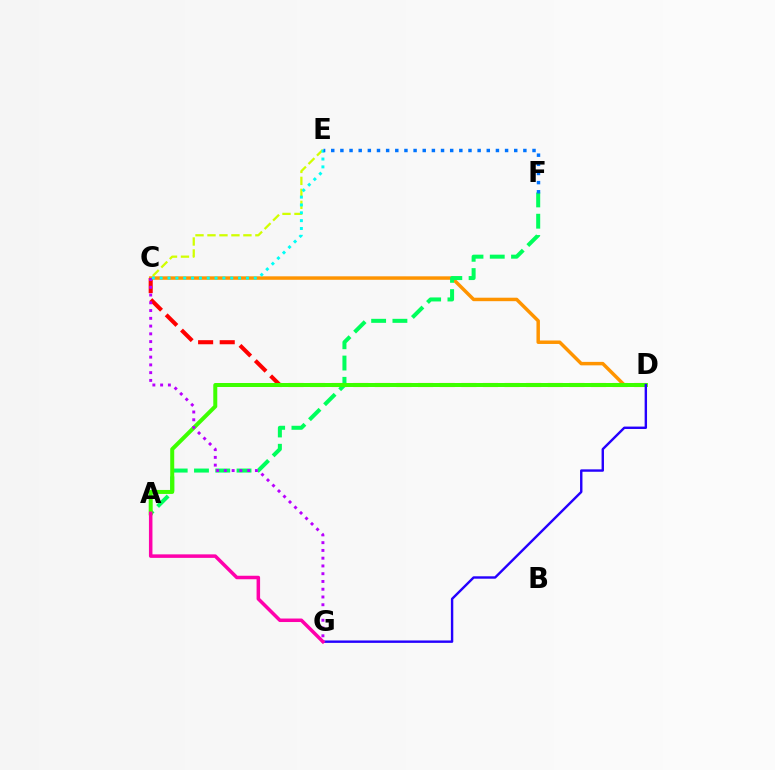{('C', 'D'): [{'color': '#ff9400', 'line_style': 'solid', 'thickness': 2.5}, {'color': '#ff0000', 'line_style': 'dashed', 'thickness': 2.93}], ('A', 'F'): [{'color': '#00ff5c', 'line_style': 'dashed', 'thickness': 2.89}], ('C', 'E'): [{'color': '#d1ff00', 'line_style': 'dashed', 'thickness': 1.63}, {'color': '#00fff6', 'line_style': 'dotted', 'thickness': 2.13}], ('A', 'D'): [{'color': '#3dff00', 'line_style': 'solid', 'thickness': 2.87}], ('C', 'G'): [{'color': '#b900ff', 'line_style': 'dotted', 'thickness': 2.11}], ('D', 'G'): [{'color': '#2500ff', 'line_style': 'solid', 'thickness': 1.73}], ('E', 'F'): [{'color': '#0074ff', 'line_style': 'dotted', 'thickness': 2.49}], ('A', 'G'): [{'color': '#ff00ac', 'line_style': 'solid', 'thickness': 2.53}]}